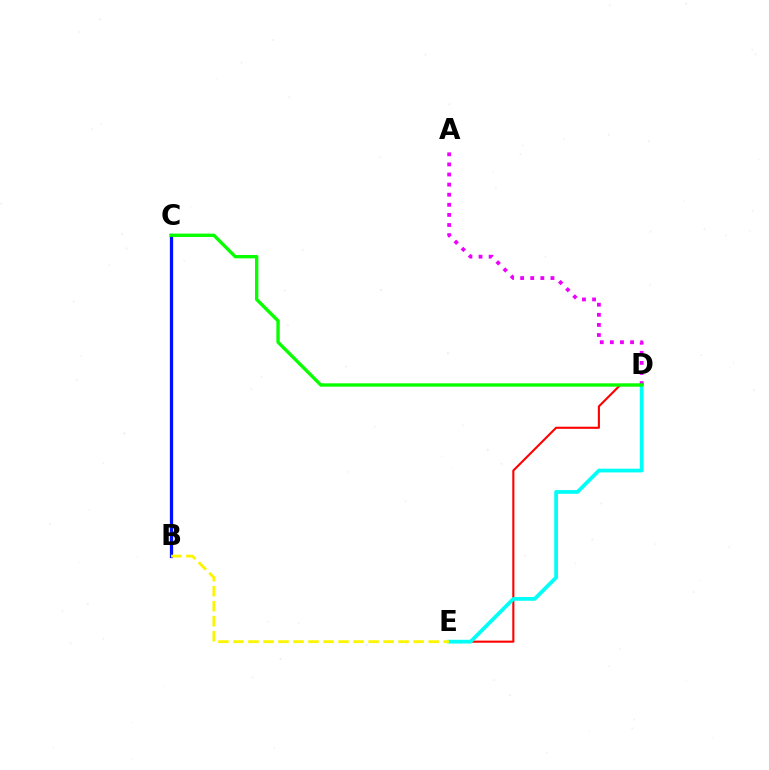{('D', 'E'): [{'color': '#ff0000', 'line_style': 'solid', 'thickness': 1.52}, {'color': '#00fff6', 'line_style': 'solid', 'thickness': 2.7}], ('B', 'C'): [{'color': '#0010ff', 'line_style': 'solid', 'thickness': 2.34}], ('A', 'D'): [{'color': '#ee00ff', 'line_style': 'dotted', 'thickness': 2.74}], ('C', 'D'): [{'color': '#08ff00', 'line_style': 'solid', 'thickness': 2.42}], ('B', 'E'): [{'color': '#fcf500', 'line_style': 'dashed', 'thickness': 2.04}]}